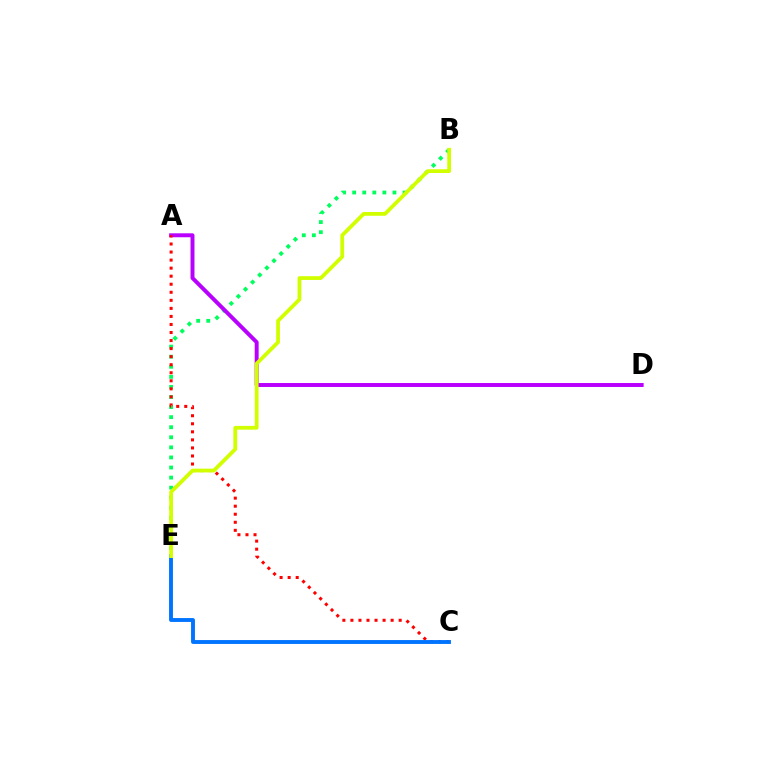{('B', 'E'): [{'color': '#00ff5c', 'line_style': 'dotted', 'thickness': 2.74}, {'color': '#d1ff00', 'line_style': 'solid', 'thickness': 2.72}], ('A', 'D'): [{'color': '#b900ff', 'line_style': 'solid', 'thickness': 2.84}], ('A', 'C'): [{'color': '#ff0000', 'line_style': 'dotted', 'thickness': 2.19}], ('C', 'E'): [{'color': '#0074ff', 'line_style': 'solid', 'thickness': 2.79}]}